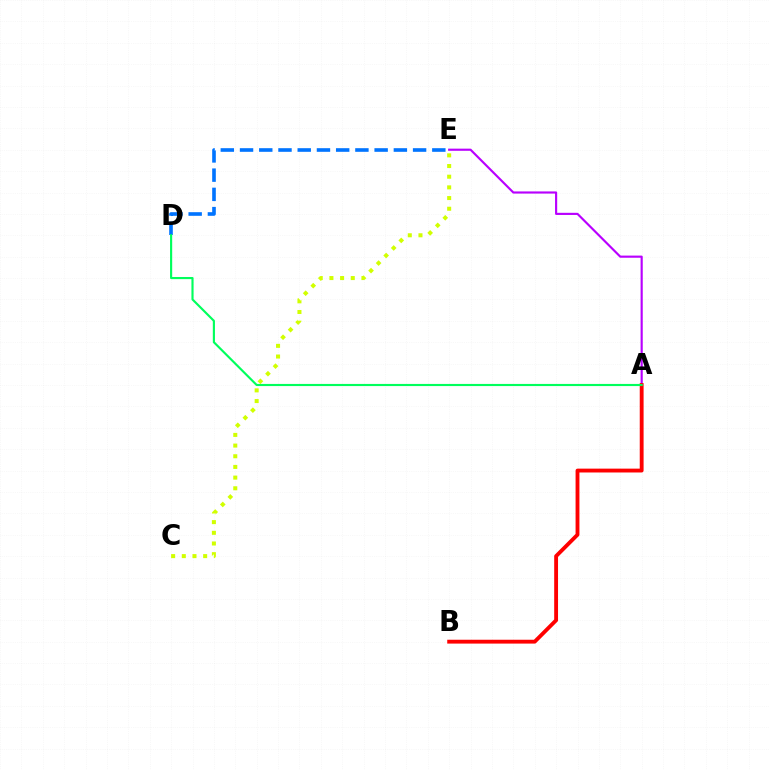{('A', 'E'): [{'color': '#b900ff', 'line_style': 'solid', 'thickness': 1.55}], ('A', 'B'): [{'color': '#ff0000', 'line_style': 'solid', 'thickness': 2.77}], ('D', 'E'): [{'color': '#0074ff', 'line_style': 'dashed', 'thickness': 2.61}], ('C', 'E'): [{'color': '#d1ff00', 'line_style': 'dotted', 'thickness': 2.9}], ('A', 'D'): [{'color': '#00ff5c', 'line_style': 'solid', 'thickness': 1.54}]}